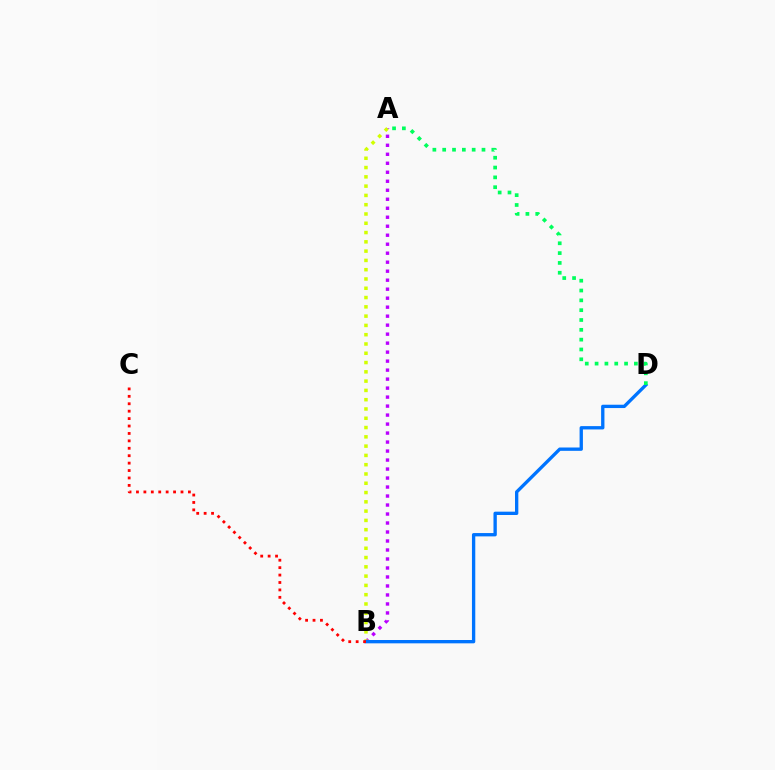{('A', 'B'): [{'color': '#b900ff', 'line_style': 'dotted', 'thickness': 2.44}, {'color': '#d1ff00', 'line_style': 'dotted', 'thickness': 2.52}], ('B', 'D'): [{'color': '#0074ff', 'line_style': 'solid', 'thickness': 2.4}], ('A', 'D'): [{'color': '#00ff5c', 'line_style': 'dotted', 'thickness': 2.67}], ('B', 'C'): [{'color': '#ff0000', 'line_style': 'dotted', 'thickness': 2.02}]}